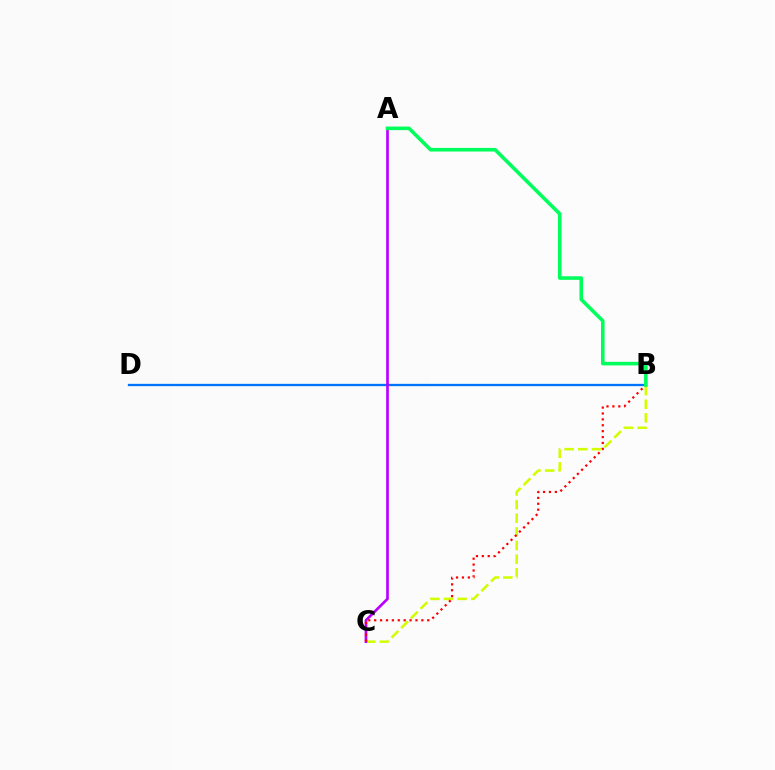{('B', 'D'): [{'color': '#0074ff', 'line_style': 'solid', 'thickness': 1.66}], ('B', 'C'): [{'color': '#d1ff00', 'line_style': 'dashed', 'thickness': 1.85}, {'color': '#ff0000', 'line_style': 'dotted', 'thickness': 1.6}], ('A', 'C'): [{'color': '#b900ff', 'line_style': 'solid', 'thickness': 1.93}], ('A', 'B'): [{'color': '#00ff5c', 'line_style': 'solid', 'thickness': 2.59}]}